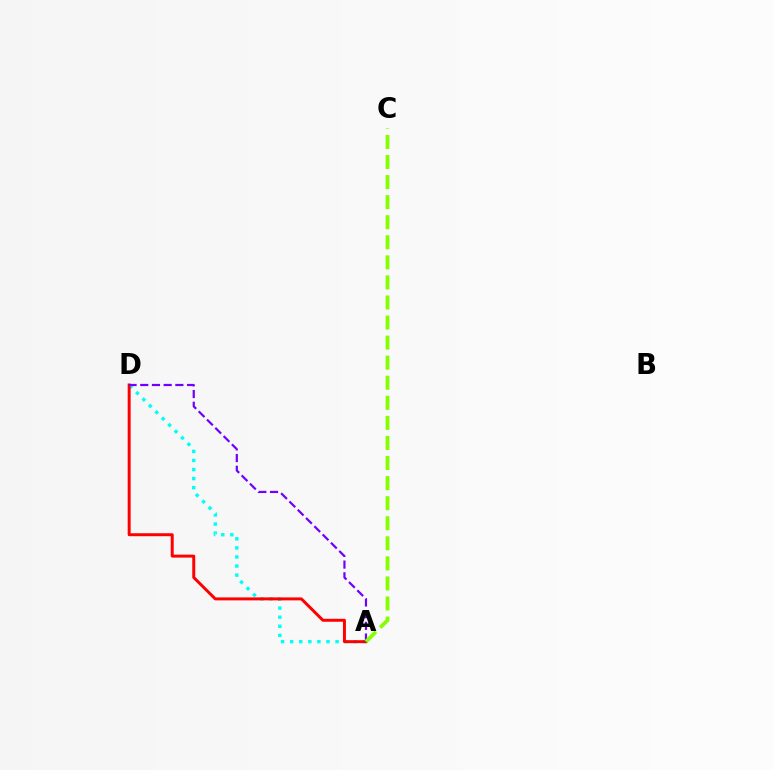{('A', 'D'): [{'color': '#00fff6', 'line_style': 'dotted', 'thickness': 2.46}, {'color': '#ff0000', 'line_style': 'solid', 'thickness': 2.14}, {'color': '#7200ff', 'line_style': 'dashed', 'thickness': 1.59}], ('A', 'C'): [{'color': '#84ff00', 'line_style': 'dashed', 'thickness': 2.73}]}